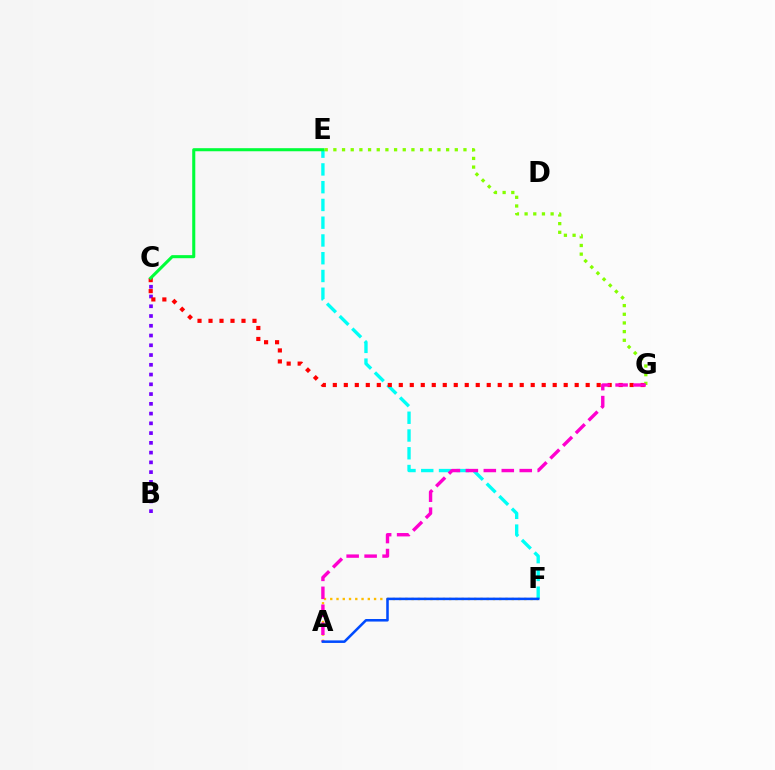{('B', 'C'): [{'color': '#7200ff', 'line_style': 'dotted', 'thickness': 2.65}], ('A', 'F'): [{'color': '#ffbd00', 'line_style': 'dotted', 'thickness': 1.7}, {'color': '#004bff', 'line_style': 'solid', 'thickness': 1.83}], ('E', 'F'): [{'color': '#00fff6', 'line_style': 'dashed', 'thickness': 2.41}], ('C', 'G'): [{'color': '#ff0000', 'line_style': 'dotted', 'thickness': 2.99}], ('E', 'G'): [{'color': '#84ff00', 'line_style': 'dotted', 'thickness': 2.36}], ('A', 'G'): [{'color': '#ff00cf', 'line_style': 'dashed', 'thickness': 2.44}], ('C', 'E'): [{'color': '#00ff39', 'line_style': 'solid', 'thickness': 2.21}]}